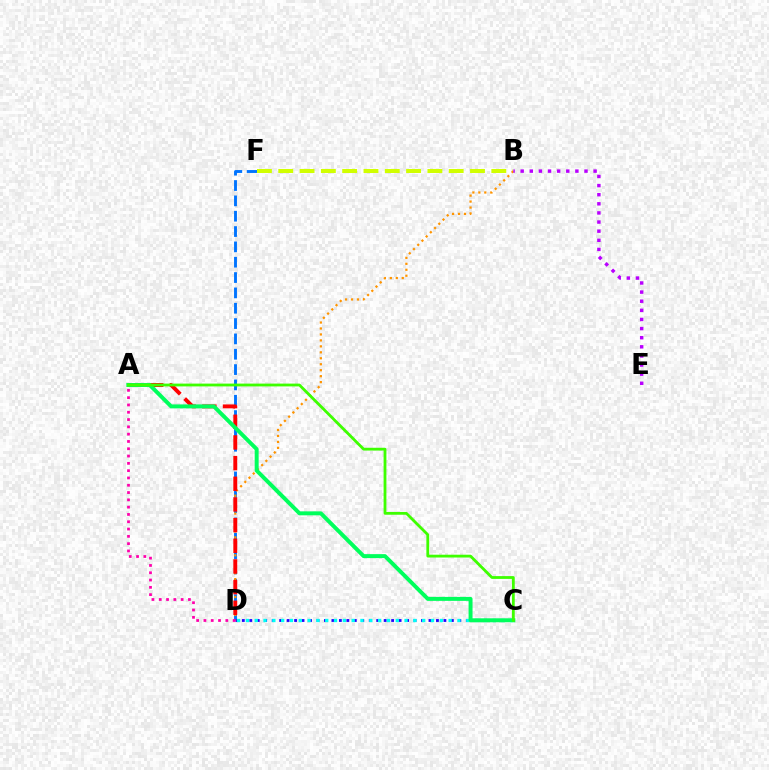{('D', 'F'): [{'color': '#0074ff', 'line_style': 'dashed', 'thickness': 2.08}], ('C', 'D'): [{'color': '#2500ff', 'line_style': 'dotted', 'thickness': 2.03}, {'color': '#00fff6', 'line_style': 'dotted', 'thickness': 2.39}], ('B', 'F'): [{'color': '#d1ff00', 'line_style': 'dashed', 'thickness': 2.89}], ('B', 'D'): [{'color': '#ff9400', 'line_style': 'dotted', 'thickness': 1.62}], ('A', 'D'): [{'color': '#ff0000', 'line_style': 'dashed', 'thickness': 2.81}, {'color': '#ff00ac', 'line_style': 'dotted', 'thickness': 1.98}], ('A', 'C'): [{'color': '#00ff5c', 'line_style': 'solid', 'thickness': 2.85}, {'color': '#3dff00', 'line_style': 'solid', 'thickness': 2.02}], ('B', 'E'): [{'color': '#b900ff', 'line_style': 'dotted', 'thickness': 2.48}]}